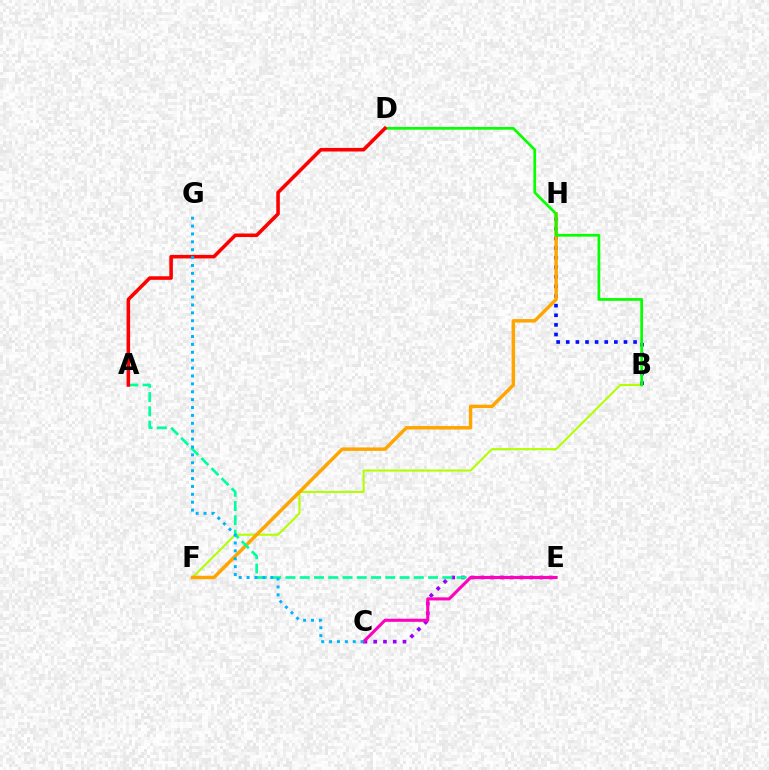{('B', 'F'): [{'color': '#b3ff00', 'line_style': 'solid', 'thickness': 1.51}], ('B', 'H'): [{'color': '#0010ff', 'line_style': 'dotted', 'thickness': 2.61}], ('C', 'E'): [{'color': '#9b00ff', 'line_style': 'dotted', 'thickness': 2.65}, {'color': '#ff00bd', 'line_style': 'solid', 'thickness': 2.22}], ('F', 'H'): [{'color': '#ffa500', 'line_style': 'solid', 'thickness': 2.48}], ('A', 'E'): [{'color': '#00ff9d', 'line_style': 'dashed', 'thickness': 1.94}], ('B', 'D'): [{'color': '#08ff00', 'line_style': 'solid', 'thickness': 1.96}], ('A', 'D'): [{'color': '#ff0000', 'line_style': 'solid', 'thickness': 2.57}], ('C', 'G'): [{'color': '#00b5ff', 'line_style': 'dotted', 'thickness': 2.14}]}